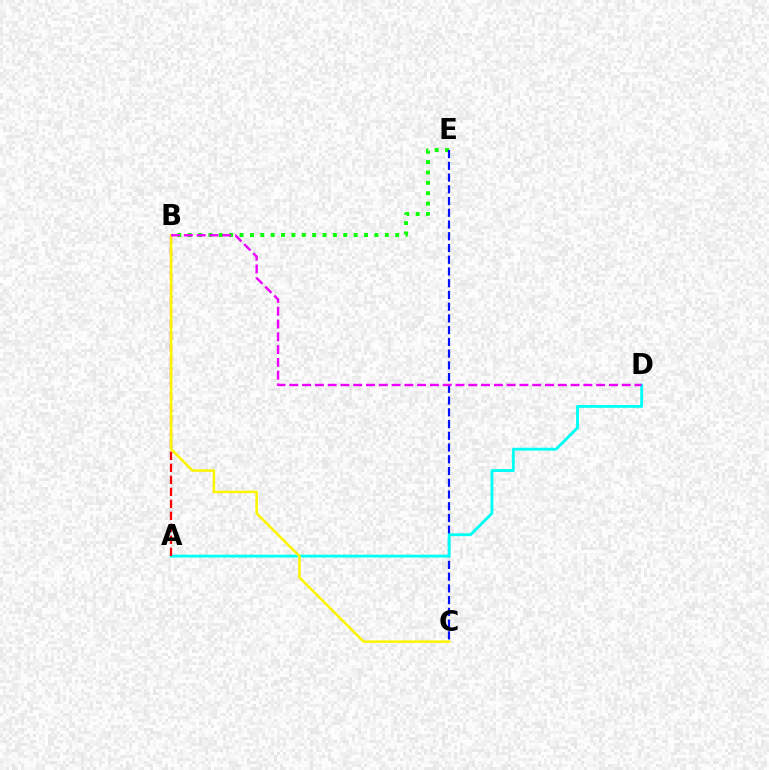{('B', 'E'): [{'color': '#08ff00', 'line_style': 'dotted', 'thickness': 2.82}], ('C', 'E'): [{'color': '#0010ff', 'line_style': 'dashed', 'thickness': 1.59}], ('A', 'D'): [{'color': '#00fff6', 'line_style': 'solid', 'thickness': 2.06}], ('A', 'B'): [{'color': '#ff0000', 'line_style': 'dashed', 'thickness': 1.63}], ('B', 'C'): [{'color': '#fcf500', 'line_style': 'solid', 'thickness': 1.84}], ('B', 'D'): [{'color': '#ee00ff', 'line_style': 'dashed', 'thickness': 1.74}]}